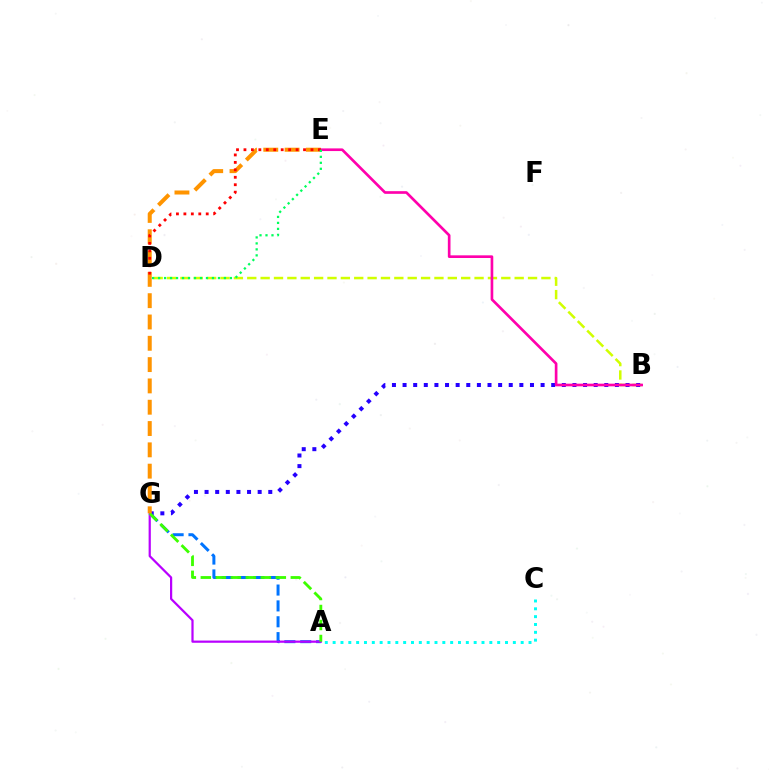{('B', 'D'): [{'color': '#d1ff00', 'line_style': 'dashed', 'thickness': 1.82}], ('A', 'C'): [{'color': '#00fff6', 'line_style': 'dotted', 'thickness': 2.13}], ('B', 'G'): [{'color': '#2500ff', 'line_style': 'dotted', 'thickness': 2.88}], ('A', 'G'): [{'color': '#0074ff', 'line_style': 'dashed', 'thickness': 2.15}, {'color': '#b900ff', 'line_style': 'solid', 'thickness': 1.6}, {'color': '#3dff00', 'line_style': 'dashed', 'thickness': 2.04}], ('E', 'G'): [{'color': '#ff9400', 'line_style': 'dashed', 'thickness': 2.89}], ('B', 'E'): [{'color': '#ff00ac', 'line_style': 'solid', 'thickness': 1.92}], ('D', 'E'): [{'color': '#ff0000', 'line_style': 'dotted', 'thickness': 2.02}, {'color': '#00ff5c', 'line_style': 'dotted', 'thickness': 1.63}]}